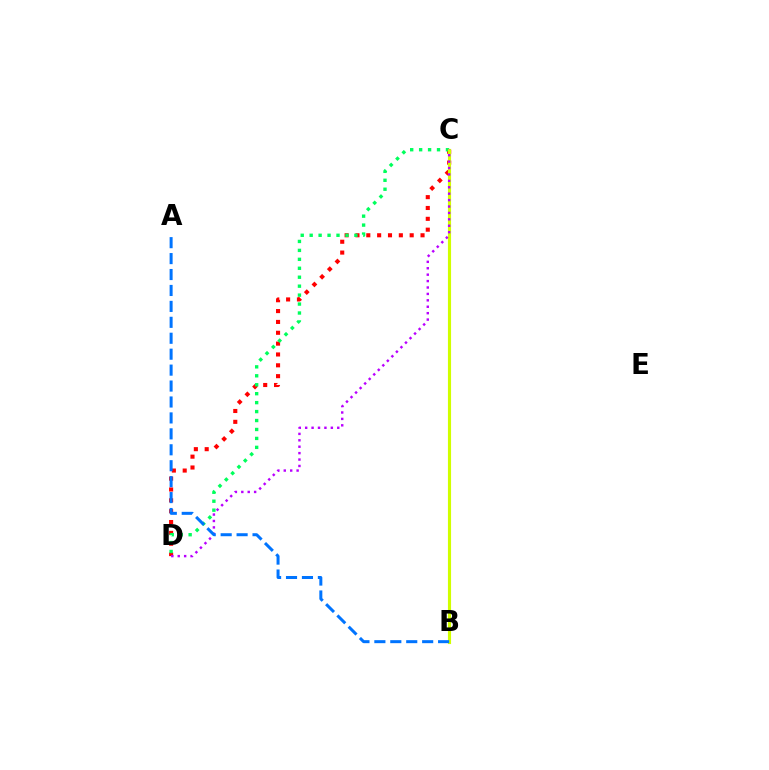{('C', 'D'): [{'color': '#ff0000', 'line_style': 'dotted', 'thickness': 2.95}, {'color': '#00ff5c', 'line_style': 'dotted', 'thickness': 2.43}, {'color': '#b900ff', 'line_style': 'dotted', 'thickness': 1.74}], ('B', 'C'): [{'color': '#d1ff00', 'line_style': 'solid', 'thickness': 2.26}], ('A', 'B'): [{'color': '#0074ff', 'line_style': 'dashed', 'thickness': 2.16}]}